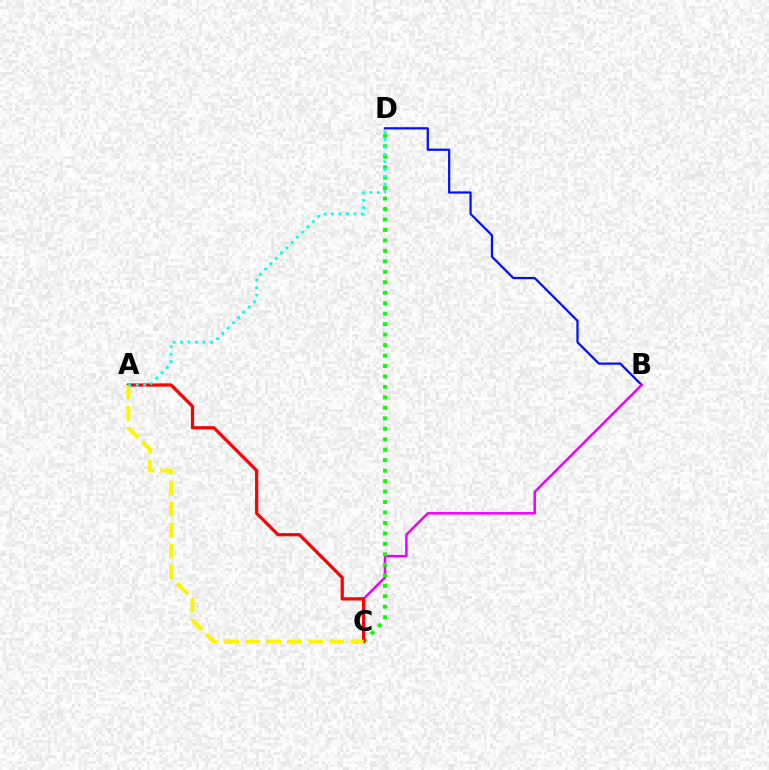{('B', 'D'): [{'color': '#0010ff', 'line_style': 'solid', 'thickness': 1.61}], ('B', 'C'): [{'color': '#ee00ff', 'line_style': 'solid', 'thickness': 1.8}], ('C', 'D'): [{'color': '#08ff00', 'line_style': 'dotted', 'thickness': 2.84}], ('A', 'C'): [{'color': '#ff0000', 'line_style': 'solid', 'thickness': 2.32}, {'color': '#fcf500', 'line_style': 'dashed', 'thickness': 2.85}], ('A', 'D'): [{'color': '#00fff6', 'line_style': 'dotted', 'thickness': 2.03}]}